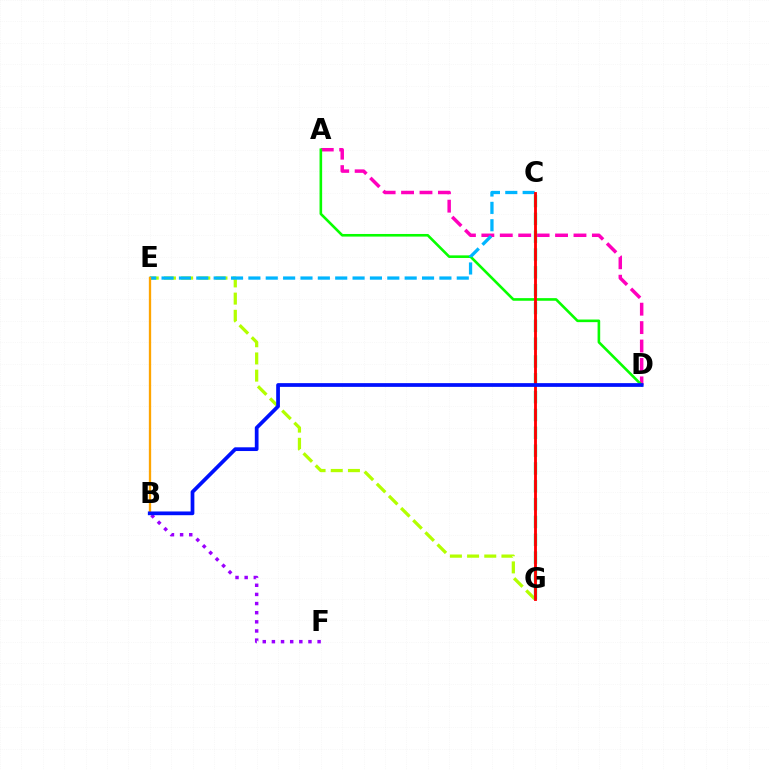{('E', 'G'): [{'color': '#b3ff00', 'line_style': 'dashed', 'thickness': 2.33}], ('A', 'D'): [{'color': '#ff00bd', 'line_style': 'dashed', 'thickness': 2.5}, {'color': '#08ff00', 'line_style': 'solid', 'thickness': 1.88}], ('C', 'G'): [{'color': '#00ff9d', 'line_style': 'dashed', 'thickness': 2.42}, {'color': '#ff0000', 'line_style': 'solid', 'thickness': 2.05}], ('C', 'E'): [{'color': '#00b5ff', 'line_style': 'dashed', 'thickness': 2.36}], ('B', 'F'): [{'color': '#9b00ff', 'line_style': 'dotted', 'thickness': 2.48}], ('B', 'E'): [{'color': '#ffa500', 'line_style': 'solid', 'thickness': 1.67}], ('B', 'D'): [{'color': '#0010ff', 'line_style': 'solid', 'thickness': 2.68}]}